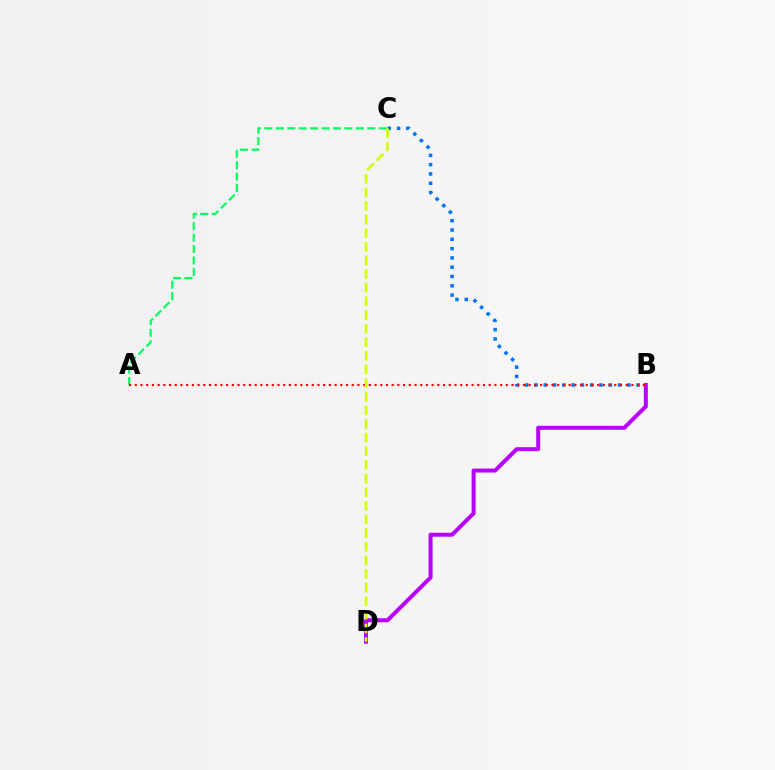{('A', 'C'): [{'color': '#00ff5c', 'line_style': 'dashed', 'thickness': 1.55}], ('B', 'C'): [{'color': '#0074ff', 'line_style': 'dotted', 'thickness': 2.52}], ('B', 'D'): [{'color': '#b900ff', 'line_style': 'solid', 'thickness': 2.87}], ('A', 'B'): [{'color': '#ff0000', 'line_style': 'dotted', 'thickness': 1.55}], ('C', 'D'): [{'color': '#d1ff00', 'line_style': 'dashed', 'thickness': 1.85}]}